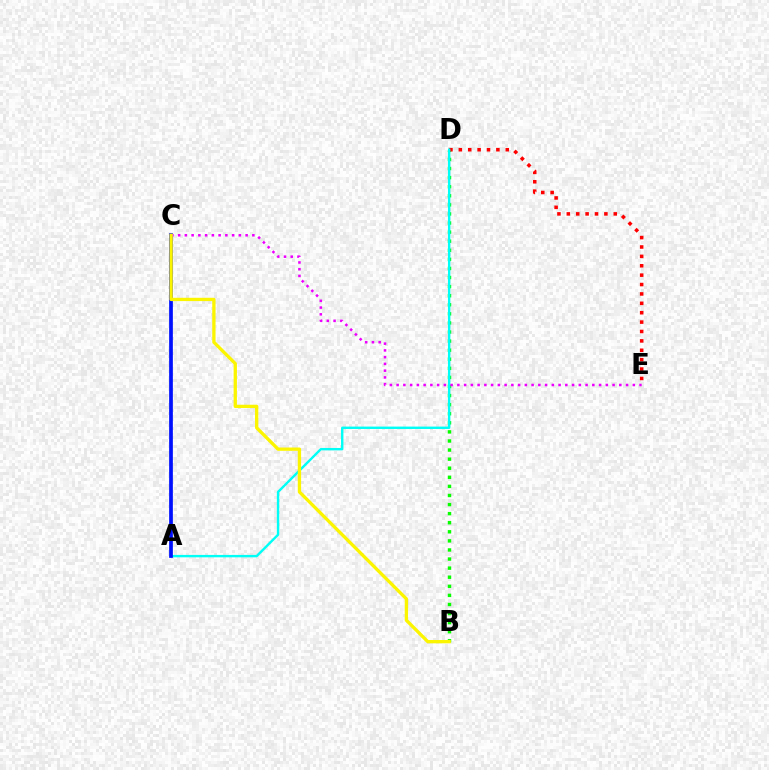{('B', 'D'): [{'color': '#08ff00', 'line_style': 'dotted', 'thickness': 2.47}], ('D', 'E'): [{'color': '#ff0000', 'line_style': 'dotted', 'thickness': 2.55}], ('A', 'D'): [{'color': '#00fff6', 'line_style': 'solid', 'thickness': 1.72}], ('A', 'C'): [{'color': '#0010ff', 'line_style': 'solid', 'thickness': 2.68}], ('C', 'E'): [{'color': '#ee00ff', 'line_style': 'dotted', 'thickness': 1.83}], ('B', 'C'): [{'color': '#fcf500', 'line_style': 'solid', 'thickness': 2.38}]}